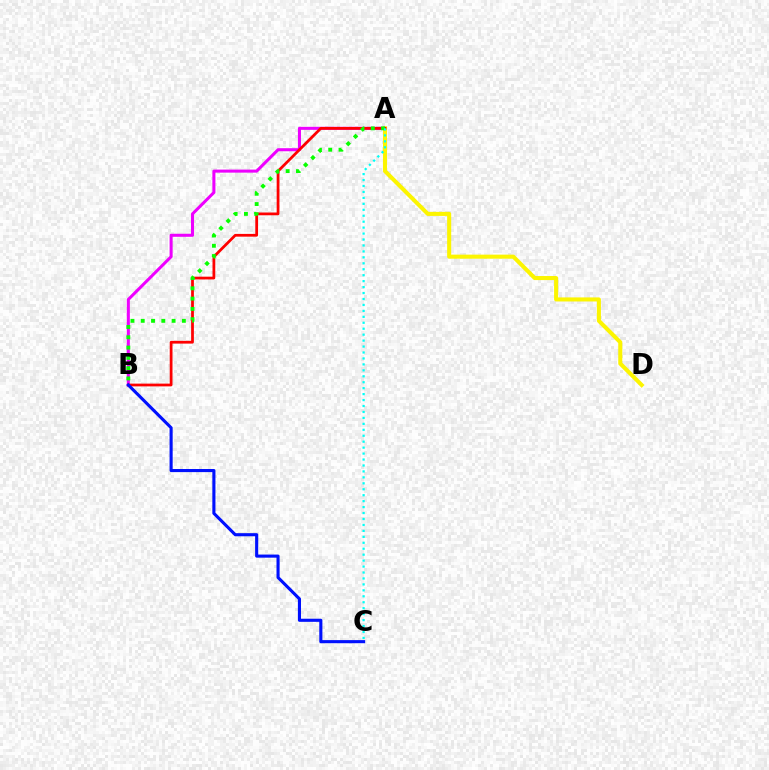{('A', 'B'): [{'color': '#ee00ff', 'line_style': 'solid', 'thickness': 2.19}, {'color': '#ff0000', 'line_style': 'solid', 'thickness': 1.99}, {'color': '#08ff00', 'line_style': 'dotted', 'thickness': 2.79}], ('A', 'D'): [{'color': '#fcf500', 'line_style': 'solid', 'thickness': 2.92}], ('B', 'C'): [{'color': '#0010ff', 'line_style': 'solid', 'thickness': 2.24}], ('A', 'C'): [{'color': '#00fff6', 'line_style': 'dotted', 'thickness': 1.62}]}